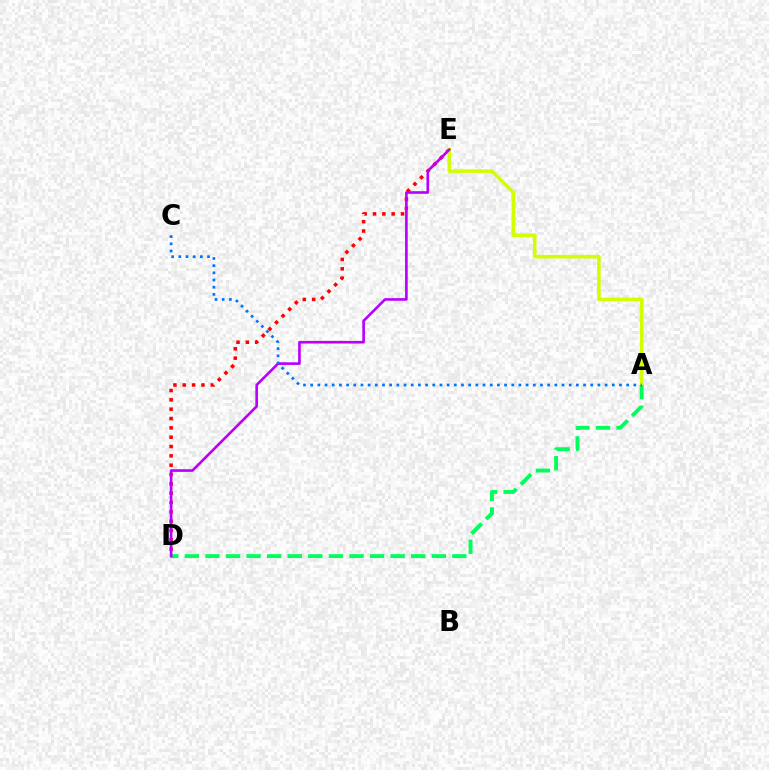{('D', 'E'): [{'color': '#ff0000', 'line_style': 'dotted', 'thickness': 2.54}, {'color': '#b900ff', 'line_style': 'solid', 'thickness': 1.9}], ('A', 'E'): [{'color': '#d1ff00', 'line_style': 'solid', 'thickness': 2.56}], ('A', 'D'): [{'color': '#00ff5c', 'line_style': 'dashed', 'thickness': 2.8}], ('A', 'C'): [{'color': '#0074ff', 'line_style': 'dotted', 'thickness': 1.95}]}